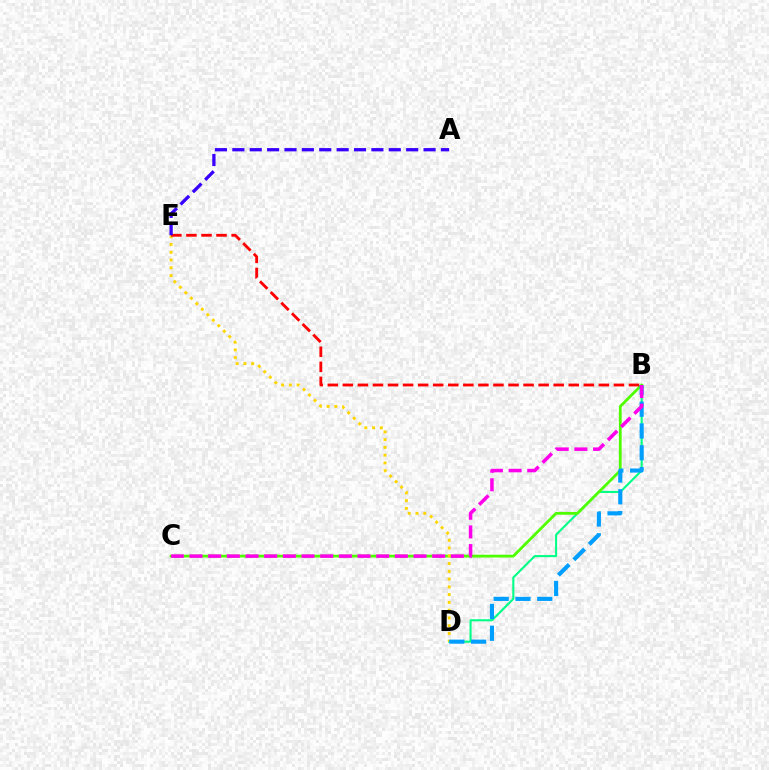{('B', 'D'): [{'color': '#00ff86', 'line_style': 'solid', 'thickness': 1.5}, {'color': '#009eff', 'line_style': 'dashed', 'thickness': 2.96}], ('B', 'C'): [{'color': '#4fff00', 'line_style': 'solid', 'thickness': 2.01}, {'color': '#ff00ed', 'line_style': 'dashed', 'thickness': 2.54}], ('D', 'E'): [{'color': '#ffd500', 'line_style': 'dotted', 'thickness': 2.11}], ('B', 'E'): [{'color': '#ff0000', 'line_style': 'dashed', 'thickness': 2.05}], ('A', 'E'): [{'color': '#3700ff', 'line_style': 'dashed', 'thickness': 2.36}]}